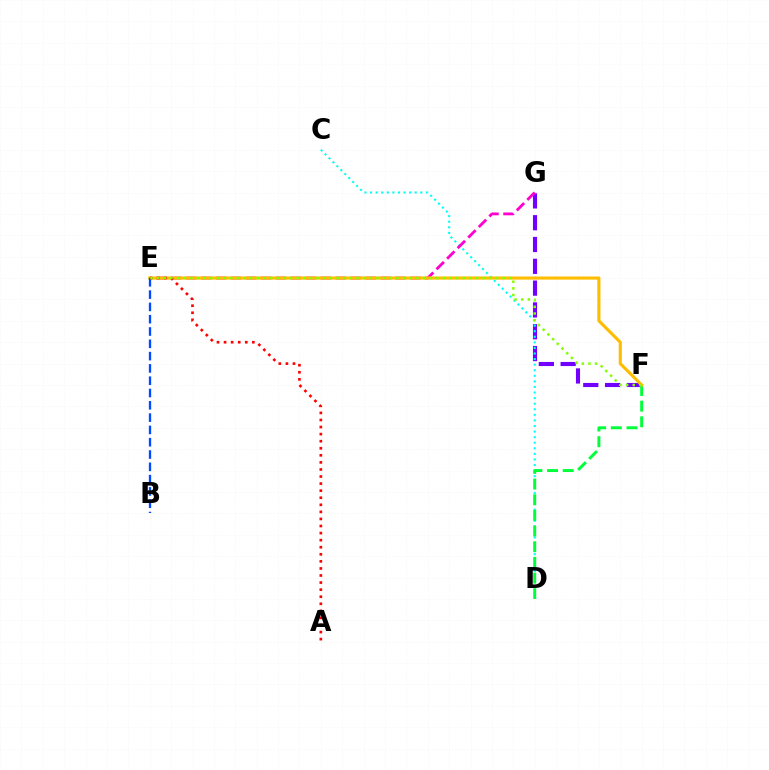{('F', 'G'): [{'color': '#7200ff', 'line_style': 'dashed', 'thickness': 2.96}], ('C', 'D'): [{'color': '#00fff6', 'line_style': 'dotted', 'thickness': 1.51}], ('E', 'G'): [{'color': '#ff00cf', 'line_style': 'dashed', 'thickness': 2.03}], ('D', 'F'): [{'color': '#00ff39', 'line_style': 'dashed', 'thickness': 2.13}], ('E', 'F'): [{'color': '#ffbd00', 'line_style': 'solid', 'thickness': 2.25}, {'color': '#84ff00', 'line_style': 'dotted', 'thickness': 1.81}], ('B', 'E'): [{'color': '#004bff', 'line_style': 'dashed', 'thickness': 1.67}], ('A', 'E'): [{'color': '#ff0000', 'line_style': 'dotted', 'thickness': 1.92}]}